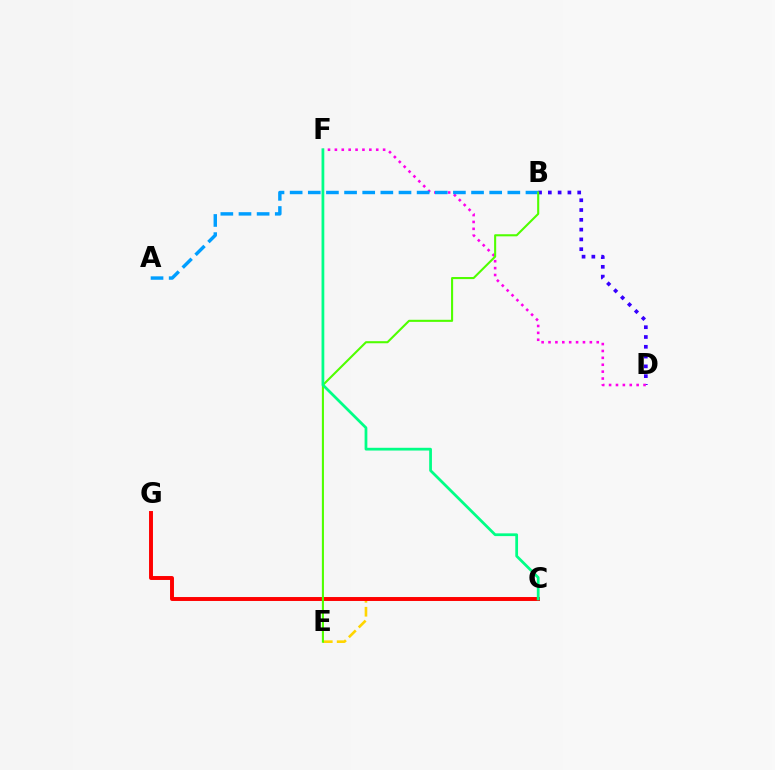{('B', 'D'): [{'color': '#3700ff', 'line_style': 'dotted', 'thickness': 2.66}], ('C', 'E'): [{'color': '#ffd500', 'line_style': 'dashed', 'thickness': 1.89}], ('D', 'F'): [{'color': '#ff00ed', 'line_style': 'dotted', 'thickness': 1.87}], ('C', 'G'): [{'color': '#ff0000', 'line_style': 'solid', 'thickness': 2.83}], ('A', 'B'): [{'color': '#009eff', 'line_style': 'dashed', 'thickness': 2.46}], ('B', 'E'): [{'color': '#4fff00', 'line_style': 'solid', 'thickness': 1.5}], ('C', 'F'): [{'color': '#00ff86', 'line_style': 'solid', 'thickness': 1.98}]}